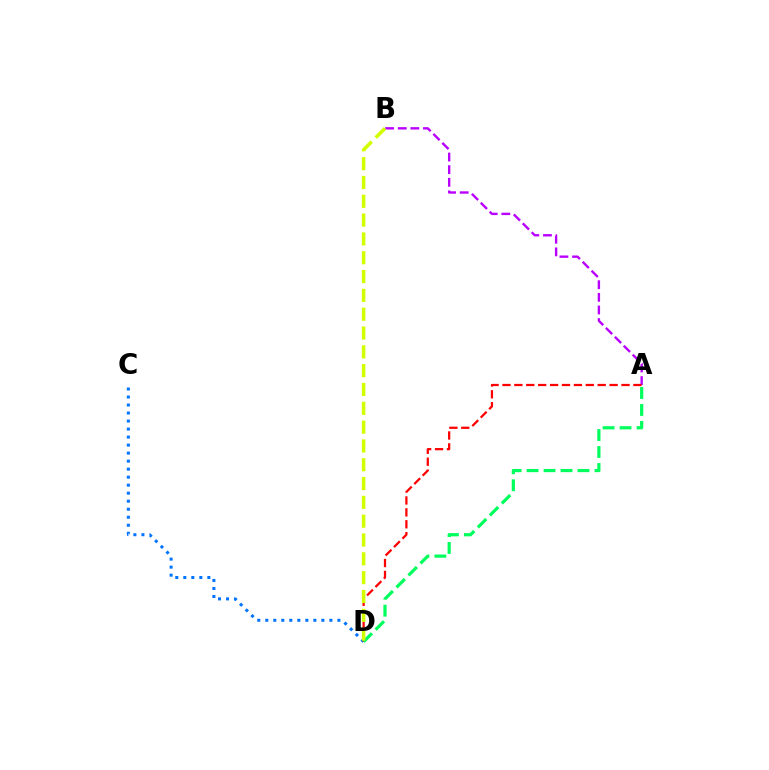{('A', 'B'): [{'color': '#b900ff', 'line_style': 'dashed', 'thickness': 1.71}], ('C', 'D'): [{'color': '#0074ff', 'line_style': 'dotted', 'thickness': 2.18}], ('A', 'D'): [{'color': '#ff0000', 'line_style': 'dashed', 'thickness': 1.62}, {'color': '#00ff5c', 'line_style': 'dashed', 'thickness': 2.31}], ('B', 'D'): [{'color': '#d1ff00', 'line_style': 'dashed', 'thickness': 2.56}]}